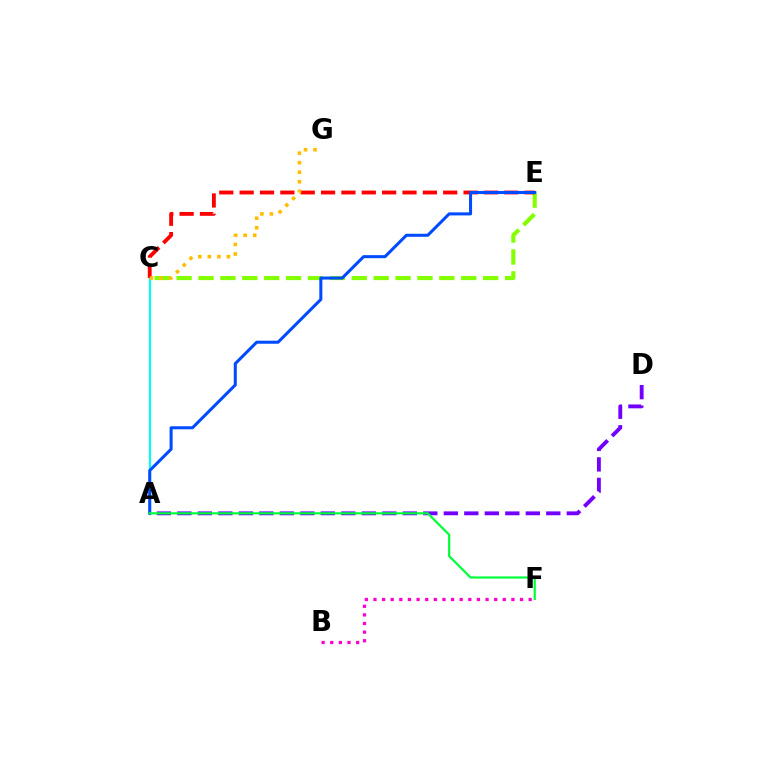{('C', 'E'): [{'color': '#84ff00', 'line_style': 'dashed', 'thickness': 2.97}, {'color': '#ff0000', 'line_style': 'dashed', 'thickness': 2.77}], ('B', 'F'): [{'color': '#ff00cf', 'line_style': 'dotted', 'thickness': 2.34}], ('A', 'C'): [{'color': '#00fff6', 'line_style': 'solid', 'thickness': 1.56}], ('A', 'D'): [{'color': '#7200ff', 'line_style': 'dashed', 'thickness': 2.78}], ('C', 'G'): [{'color': '#ffbd00', 'line_style': 'dotted', 'thickness': 2.59}], ('A', 'E'): [{'color': '#004bff', 'line_style': 'solid', 'thickness': 2.19}], ('A', 'F'): [{'color': '#00ff39', 'line_style': 'solid', 'thickness': 1.59}]}